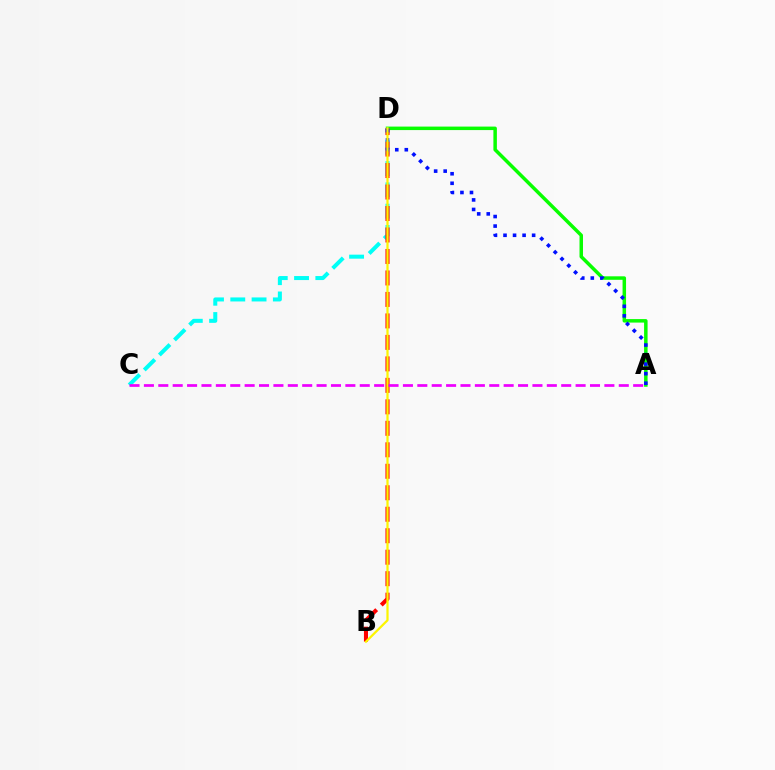{('A', 'D'): [{'color': '#08ff00', 'line_style': 'solid', 'thickness': 2.51}, {'color': '#0010ff', 'line_style': 'dotted', 'thickness': 2.59}], ('C', 'D'): [{'color': '#00fff6', 'line_style': 'dashed', 'thickness': 2.89}], ('B', 'D'): [{'color': '#ff0000', 'line_style': 'dashed', 'thickness': 2.92}, {'color': '#fcf500', 'line_style': 'solid', 'thickness': 1.61}], ('A', 'C'): [{'color': '#ee00ff', 'line_style': 'dashed', 'thickness': 1.95}]}